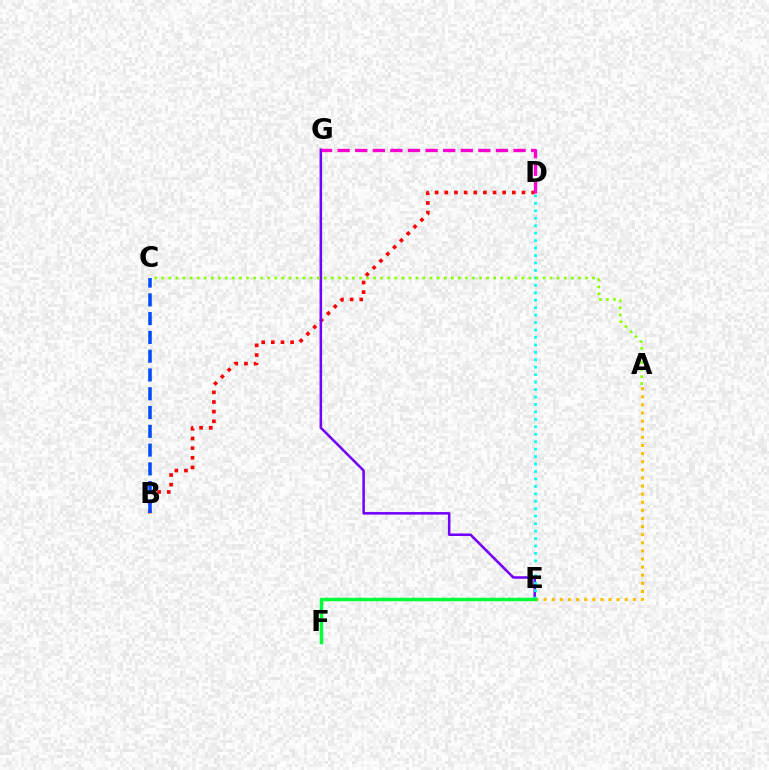{('B', 'D'): [{'color': '#ff0000', 'line_style': 'dotted', 'thickness': 2.62}], ('E', 'G'): [{'color': '#7200ff', 'line_style': 'solid', 'thickness': 1.82}], ('D', 'E'): [{'color': '#00fff6', 'line_style': 'dotted', 'thickness': 2.02}], ('D', 'G'): [{'color': '#ff00cf', 'line_style': 'dashed', 'thickness': 2.39}], ('A', 'E'): [{'color': '#ffbd00', 'line_style': 'dotted', 'thickness': 2.2}], ('E', 'F'): [{'color': '#00ff39', 'line_style': 'solid', 'thickness': 2.48}], ('A', 'C'): [{'color': '#84ff00', 'line_style': 'dotted', 'thickness': 1.92}], ('B', 'C'): [{'color': '#004bff', 'line_style': 'dashed', 'thickness': 2.55}]}